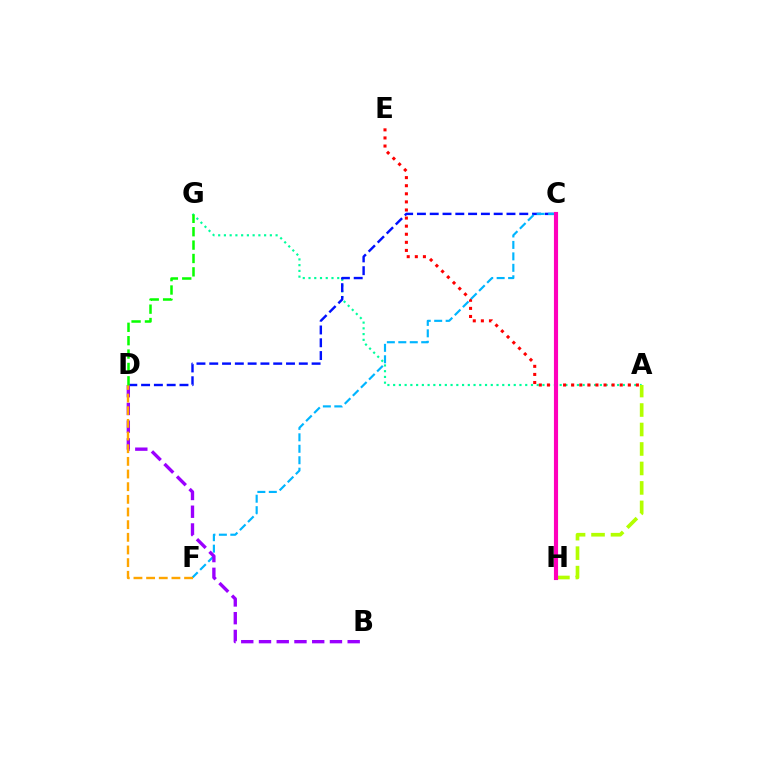{('A', 'G'): [{'color': '#00ff9d', 'line_style': 'dotted', 'thickness': 1.56}], ('A', 'E'): [{'color': '#ff0000', 'line_style': 'dotted', 'thickness': 2.2}], ('C', 'D'): [{'color': '#0010ff', 'line_style': 'dashed', 'thickness': 1.74}], ('A', 'H'): [{'color': '#b3ff00', 'line_style': 'dashed', 'thickness': 2.65}], ('C', 'F'): [{'color': '#00b5ff', 'line_style': 'dashed', 'thickness': 1.56}], ('B', 'D'): [{'color': '#9b00ff', 'line_style': 'dashed', 'thickness': 2.41}], ('D', 'F'): [{'color': '#ffa500', 'line_style': 'dashed', 'thickness': 1.72}], ('D', 'G'): [{'color': '#08ff00', 'line_style': 'dashed', 'thickness': 1.82}], ('C', 'H'): [{'color': '#ff00bd', 'line_style': 'solid', 'thickness': 2.98}]}